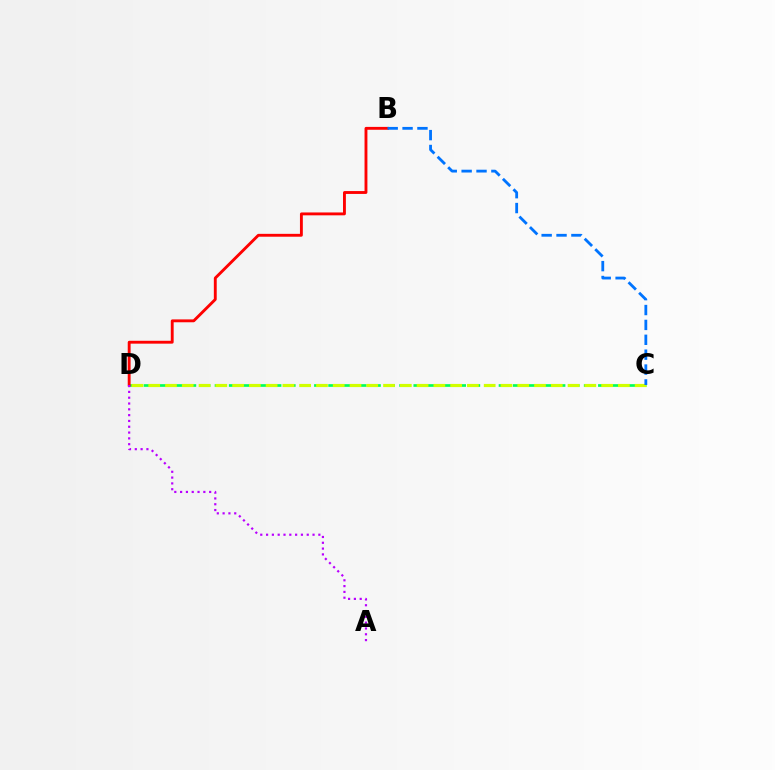{('C', 'D'): [{'color': '#00ff5c', 'line_style': 'dashed', 'thickness': 1.93}, {'color': '#d1ff00', 'line_style': 'dashed', 'thickness': 2.28}], ('B', 'D'): [{'color': '#ff0000', 'line_style': 'solid', 'thickness': 2.07}], ('B', 'C'): [{'color': '#0074ff', 'line_style': 'dashed', 'thickness': 2.02}], ('A', 'D'): [{'color': '#b900ff', 'line_style': 'dotted', 'thickness': 1.58}]}